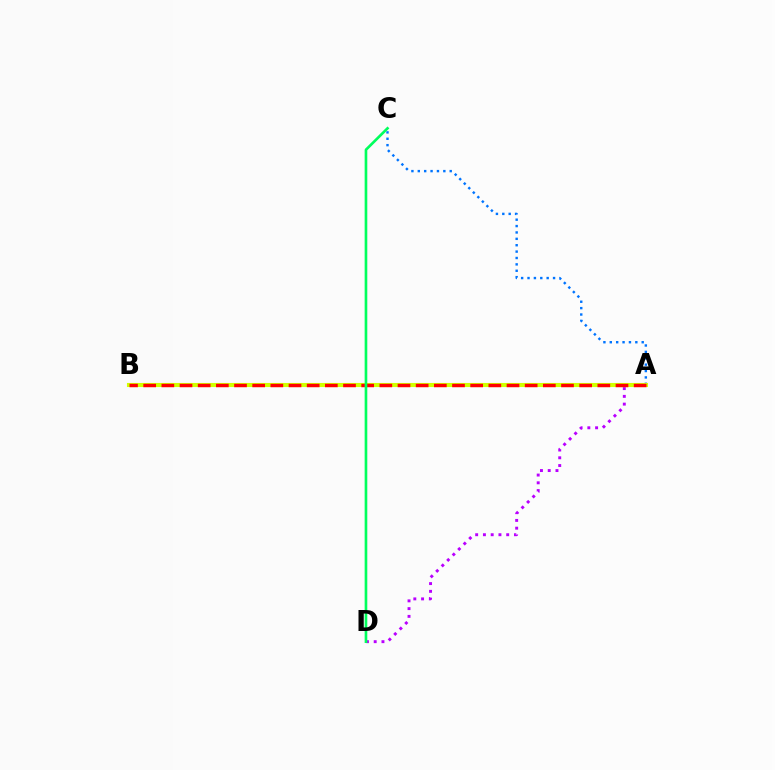{('A', 'D'): [{'color': '#b900ff', 'line_style': 'dotted', 'thickness': 2.11}], ('A', 'C'): [{'color': '#0074ff', 'line_style': 'dotted', 'thickness': 1.73}], ('A', 'B'): [{'color': '#d1ff00', 'line_style': 'solid', 'thickness': 2.95}, {'color': '#ff0000', 'line_style': 'dashed', 'thickness': 2.47}], ('C', 'D'): [{'color': '#00ff5c', 'line_style': 'solid', 'thickness': 1.91}]}